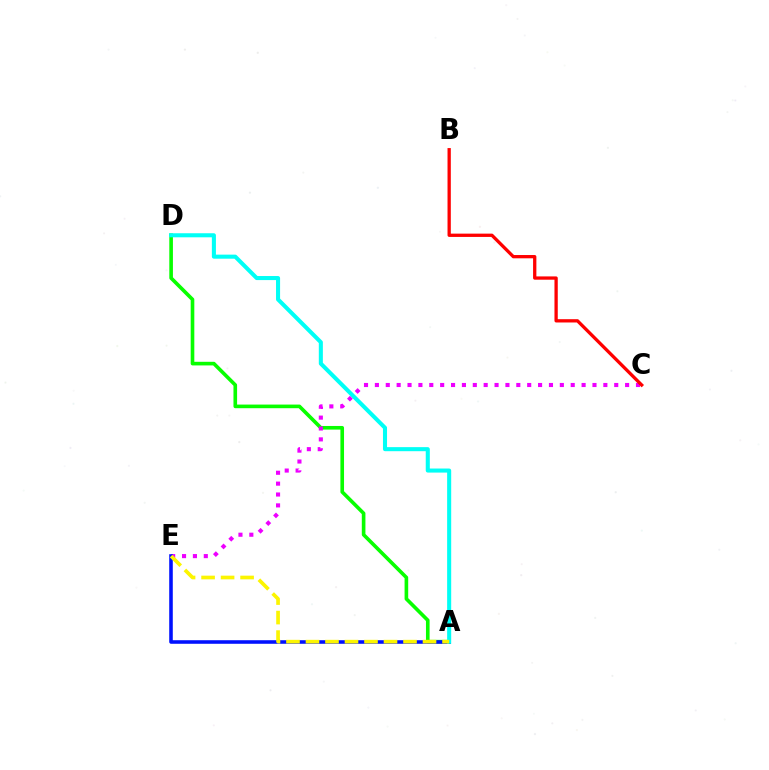{('A', 'D'): [{'color': '#08ff00', 'line_style': 'solid', 'thickness': 2.61}, {'color': '#00fff6', 'line_style': 'solid', 'thickness': 2.92}], ('C', 'E'): [{'color': '#ee00ff', 'line_style': 'dotted', 'thickness': 2.96}], ('B', 'C'): [{'color': '#ff0000', 'line_style': 'solid', 'thickness': 2.37}], ('A', 'E'): [{'color': '#0010ff', 'line_style': 'solid', 'thickness': 2.57}, {'color': '#fcf500', 'line_style': 'dashed', 'thickness': 2.65}]}